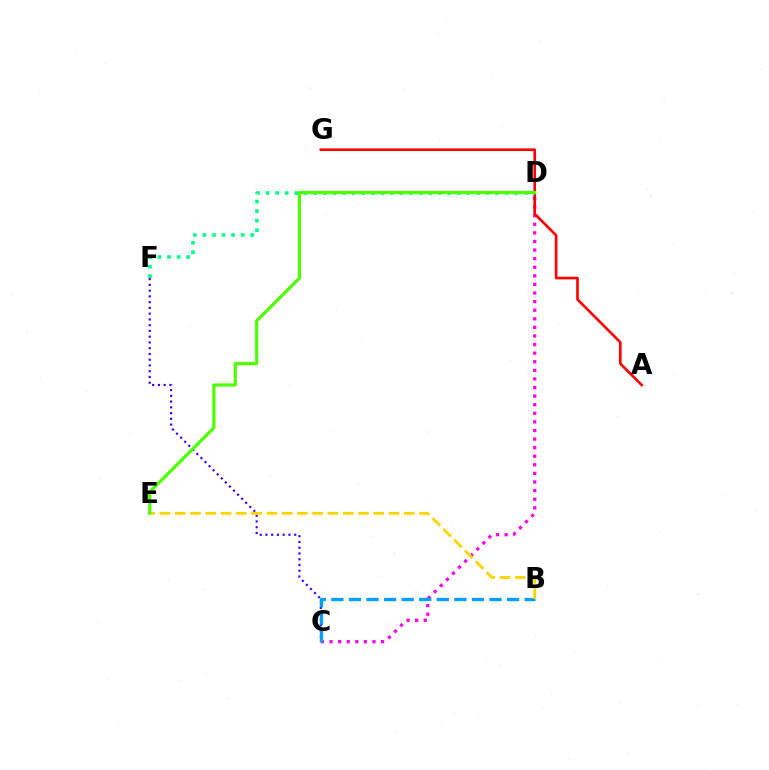{('C', 'F'): [{'color': '#3700ff', 'line_style': 'dotted', 'thickness': 1.56}], ('C', 'D'): [{'color': '#ff00ed', 'line_style': 'dotted', 'thickness': 2.33}], ('A', 'G'): [{'color': '#ff0000', 'line_style': 'solid', 'thickness': 1.91}], ('B', 'C'): [{'color': '#009eff', 'line_style': 'dashed', 'thickness': 2.39}], ('D', 'F'): [{'color': '#00ff86', 'line_style': 'dotted', 'thickness': 2.6}], ('B', 'E'): [{'color': '#ffd500', 'line_style': 'dashed', 'thickness': 2.08}], ('D', 'E'): [{'color': '#4fff00', 'line_style': 'solid', 'thickness': 2.3}]}